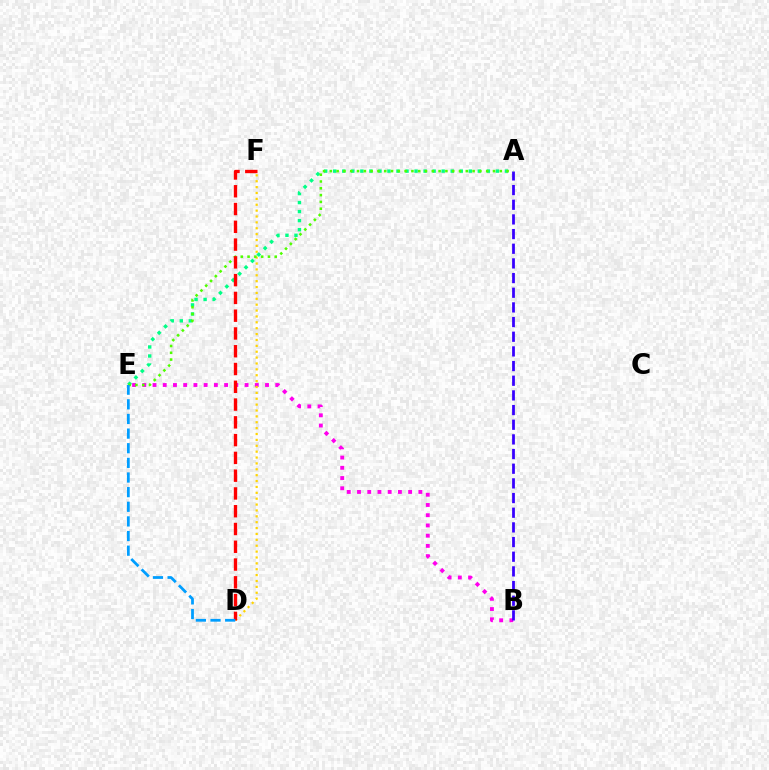{('B', 'E'): [{'color': '#ff00ed', 'line_style': 'dotted', 'thickness': 2.78}], ('A', 'E'): [{'color': '#00ff86', 'line_style': 'dotted', 'thickness': 2.46}, {'color': '#4fff00', 'line_style': 'dotted', 'thickness': 1.85}], ('A', 'B'): [{'color': '#3700ff', 'line_style': 'dashed', 'thickness': 1.99}], ('D', 'F'): [{'color': '#ffd500', 'line_style': 'dotted', 'thickness': 1.6}, {'color': '#ff0000', 'line_style': 'dashed', 'thickness': 2.41}], ('D', 'E'): [{'color': '#009eff', 'line_style': 'dashed', 'thickness': 1.99}]}